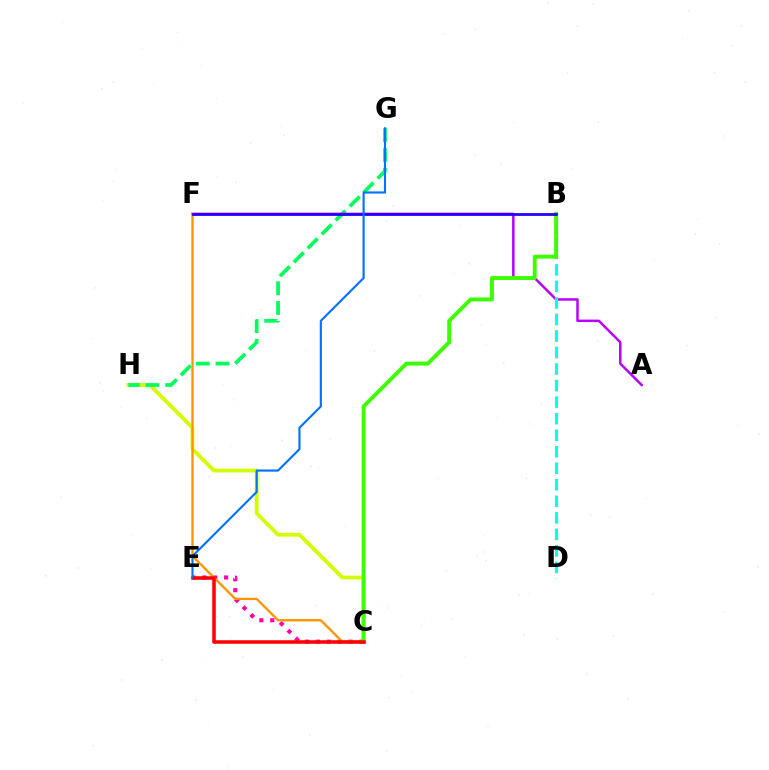{('C', 'H'): [{'color': '#d1ff00', 'line_style': 'solid', 'thickness': 2.74}], ('G', 'H'): [{'color': '#00ff5c', 'line_style': 'dashed', 'thickness': 2.68}], ('A', 'F'): [{'color': '#b900ff', 'line_style': 'solid', 'thickness': 1.79}], ('B', 'D'): [{'color': '#00fff6', 'line_style': 'dashed', 'thickness': 2.25}], ('C', 'E'): [{'color': '#ff00ac', 'line_style': 'dotted', 'thickness': 2.96}, {'color': '#ff0000', 'line_style': 'solid', 'thickness': 2.55}], ('C', 'F'): [{'color': '#ff9400', 'line_style': 'solid', 'thickness': 1.68}], ('B', 'C'): [{'color': '#3dff00', 'line_style': 'solid', 'thickness': 2.82}], ('B', 'F'): [{'color': '#2500ff', 'line_style': 'solid', 'thickness': 2.0}], ('E', 'G'): [{'color': '#0074ff', 'line_style': 'solid', 'thickness': 1.55}]}